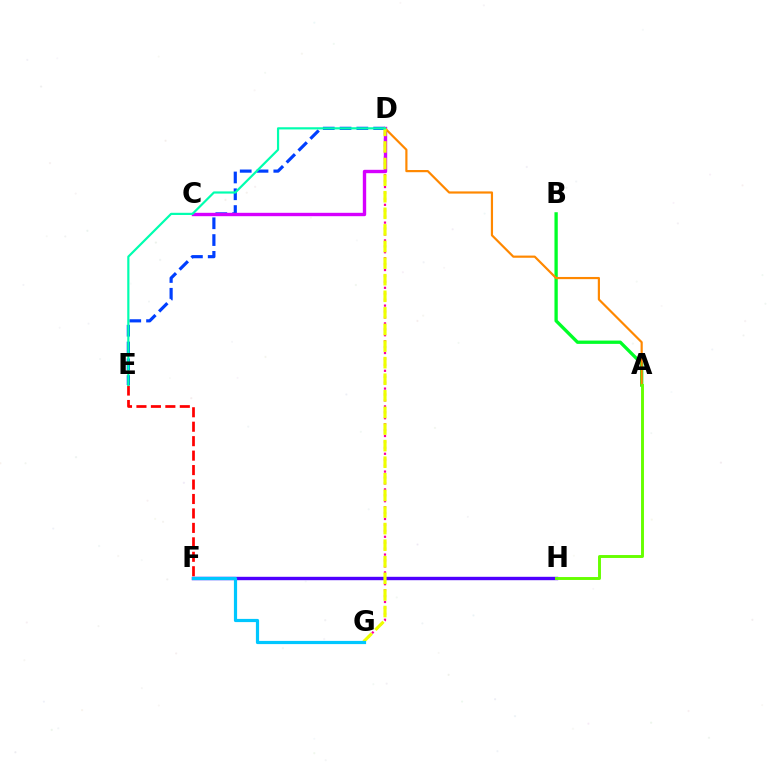{('D', 'E'): [{'color': '#003fff', 'line_style': 'dashed', 'thickness': 2.28}, {'color': '#00ffaf', 'line_style': 'solid', 'thickness': 1.58}], ('A', 'B'): [{'color': '#00ff27', 'line_style': 'solid', 'thickness': 2.38}], ('F', 'H'): [{'color': '#4f00ff', 'line_style': 'solid', 'thickness': 2.44}], ('D', 'G'): [{'color': '#ff00a0', 'line_style': 'dotted', 'thickness': 1.61}, {'color': '#eeff00', 'line_style': 'dashed', 'thickness': 2.25}], ('E', 'F'): [{'color': '#ff0000', 'line_style': 'dashed', 'thickness': 1.96}], ('C', 'D'): [{'color': '#d600ff', 'line_style': 'solid', 'thickness': 2.43}], ('A', 'D'): [{'color': '#ff8800', 'line_style': 'solid', 'thickness': 1.57}], ('A', 'H'): [{'color': '#66ff00', 'line_style': 'solid', 'thickness': 2.1}], ('F', 'G'): [{'color': '#00c7ff', 'line_style': 'solid', 'thickness': 2.3}]}